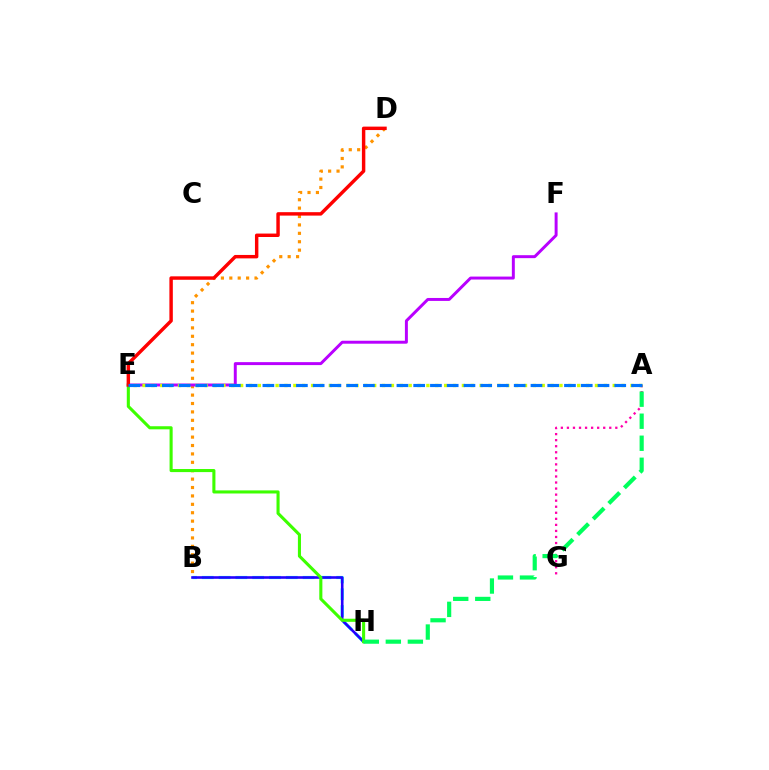{('B', 'D'): [{'color': '#ff9400', 'line_style': 'dotted', 'thickness': 2.28}], ('B', 'H'): [{'color': '#00fff6', 'line_style': 'dashed', 'thickness': 2.28}, {'color': '#2500ff', 'line_style': 'solid', 'thickness': 1.88}], ('E', 'F'): [{'color': '#b900ff', 'line_style': 'solid', 'thickness': 2.13}], ('E', 'H'): [{'color': '#3dff00', 'line_style': 'solid', 'thickness': 2.22}], ('D', 'E'): [{'color': '#ff0000', 'line_style': 'solid', 'thickness': 2.47}], ('A', 'G'): [{'color': '#ff00ac', 'line_style': 'dotted', 'thickness': 1.64}], ('A', 'E'): [{'color': '#d1ff00', 'line_style': 'dotted', 'thickness': 2.41}, {'color': '#0074ff', 'line_style': 'dashed', 'thickness': 2.28}], ('A', 'H'): [{'color': '#00ff5c', 'line_style': 'dashed', 'thickness': 2.99}]}